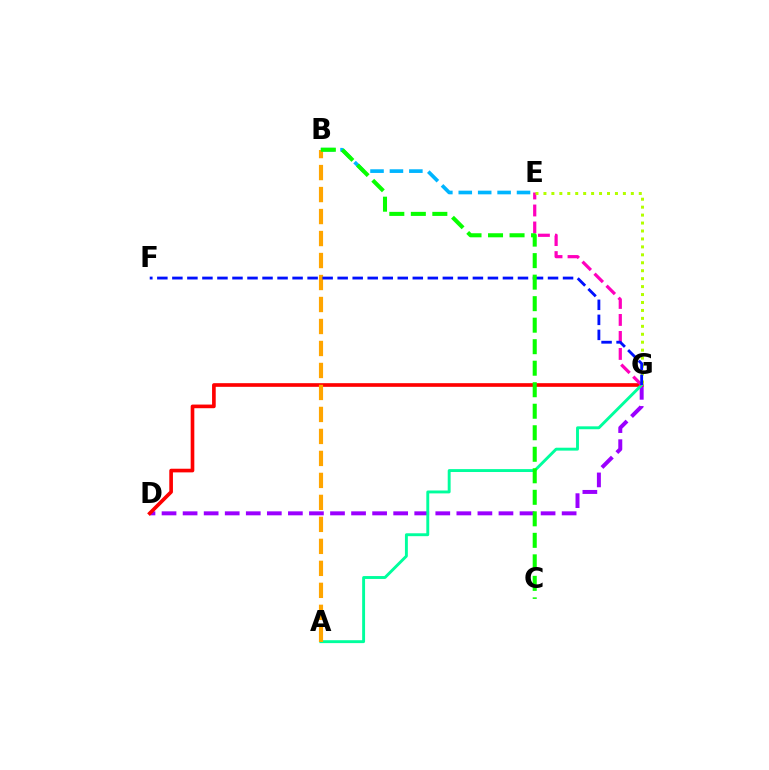{('D', 'G'): [{'color': '#9b00ff', 'line_style': 'dashed', 'thickness': 2.86}, {'color': '#ff0000', 'line_style': 'solid', 'thickness': 2.63}], ('B', 'E'): [{'color': '#00b5ff', 'line_style': 'dashed', 'thickness': 2.64}], ('A', 'G'): [{'color': '#00ff9d', 'line_style': 'solid', 'thickness': 2.09}], ('A', 'B'): [{'color': '#ffa500', 'line_style': 'dashed', 'thickness': 2.99}], ('E', 'G'): [{'color': '#ff00bd', 'line_style': 'dashed', 'thickness': 2.31}, {'color': '#b3ff00', 'line_style': 'dotted', 'thickness': 2.16}], ('F', 'G'): [{'color': '#0010ff', 'line_style': 'dashed', 'thickness': 2.04}], ('B', 'C'): [{'color': '#08ff00', 'line_style': 'dashed', 'thickness': 2.92}]}